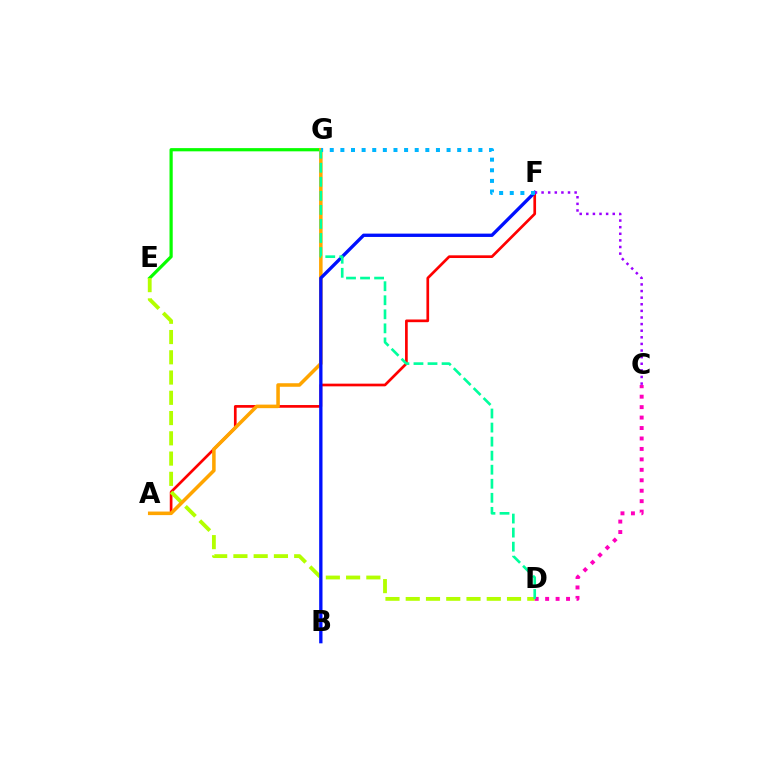{('E', 'G'): [{'color': '#08ff00', 'line_style': 'solid', 'thickness': 2.31}], ('A', 'F'): [{'color': '#ff0000', 'line_style': 'solid', 'thickness': 1.94}], ('D', 'E'): [{'color': '#b3ff00', 'line_style': 'dashed', 'thickness': 2.75}], ('C', 'D'): [{'color': '#ff00bd', 'line_style': 'dotted', 'thickness': 2.84}], ('A', 'G'): [{'color': '#ffa500', 'line_style': 'solid', 'thickness': 2.55}], ('B', 'F'): [{'color': '#0010ff', 'line_style': 'solid', 'thickness': 2.39}], ('C', 'F'): [{'color': '#9b00ff', 'line_style': 'dotted', 'thickness': 1.8}], ('F', 'G'): [{'color': '#00b5ff', 'line_style': 'dotted', 'thickness': 2.89}], ('D', 'G'): [{'color': '#00ff9d', 'line_style': 'dashed', 'thickness': 1.91}]}